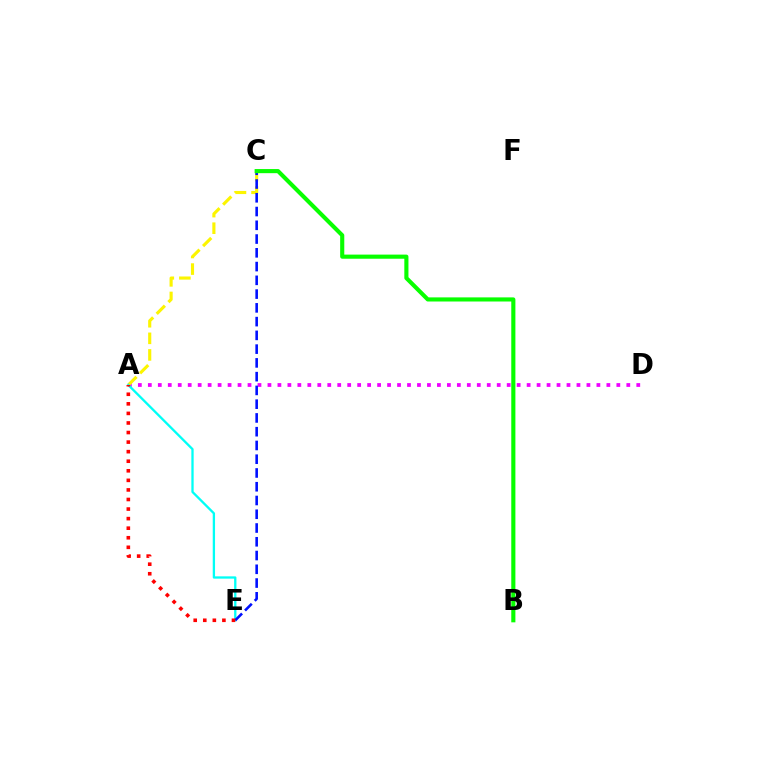{('A', 'D'): [{'color': '#ee00ff', 'line_style': 'dotted', 'thickness': 2.71}], ('A', 'C'): [{'color': '#fcf500', 'line_style': 'dashed', 'thickness': 2.25}], ('A', 'E'): [{'color': '#00fff6', 'line_style': 'solid', 'thickness': 1.66}, {'color': '#ff0000', 'line_style': 'dotted', 'thickness': 2.6}], ('C', 'E'): [{'color': '#0010ff', 'line_style': 'dashed', 'thickness': 1.87}], ('B', 'C'): [{'color': '#08ff00', 'line_style': 'solid', 'thickness': 2.97}]}